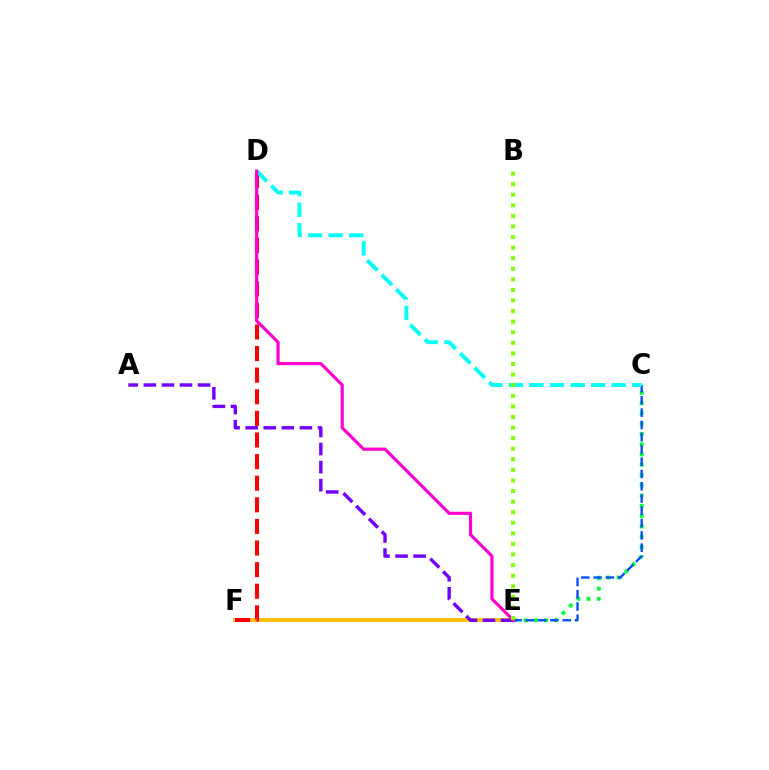{('E', 'F'): [{'color': '#ffbd00', 'line_style': 'solid', 'thickness': 2.71}], ('C', 'E'): [{'color': '#00ff39', 'line_style': 'dotted', 'thickness': 2.79}, {'color': '#004bff', 'line_style': 'dashed', 'thickness': 1.67}], ('D', 'F'): [{'color': '#ff0000', 'line_style': 'dashed', 'thickness': 2.94}], ('C', 'D'): [{'color': '#00fff6', 'line_style': 'dashed', 'thickness': 2.79}], ('A', 'E'): [{'color': '#7200ff', 'line_style': 'dashed', 'thickness': 2.46}], ('D', 'E'): [{'color': '#ff00cf', 'line_style': 'solid', 'thickness': 2.28}], ('B', 'E'): [{'color': '#84ff00', 'line_style': 'dotted', 'thickness': 2.87}]}